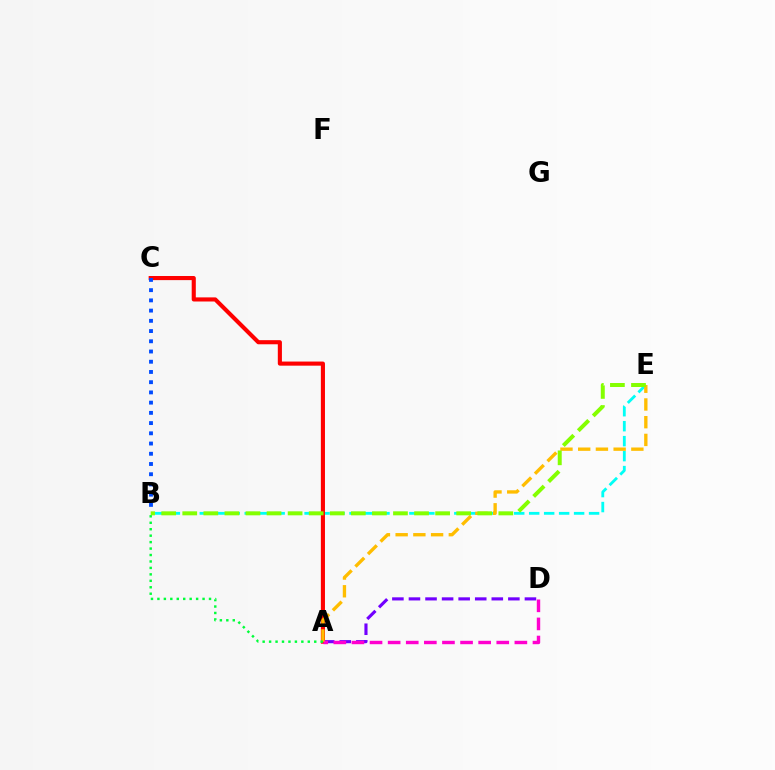{('B', 'E'): [{'color': '#00fff6', 'line_style': 'dashed', 'thickness': 2.03}, {'color': '#84ff00', 'line_style': 'dashed', 'thickness': 2.86}], ('A', 'D'): [{'color': '#7200ff', 'line_style': 'dashed', 'thickness': 2.25}, {'color': '#ff00cf', 'line_style': 'dashed', 'thickness': 2.46}], ('A', 'C'): [{'color': '#ff0000', 'line_style': 'solid', 'thickness': 2.96}], ('A', 'E'): [{'color': '#ffbd00', 'line_style': 'dashed', 'thickness': 2.41}], ('A', 'B'): [{'color': '#00ff39', 'line_style': 'dotted', 'thickness': 1.75}], ('B', 'C'): [{'color': '#004bff', 'line_style': 'dotted', 'thickness': 2.78}]}